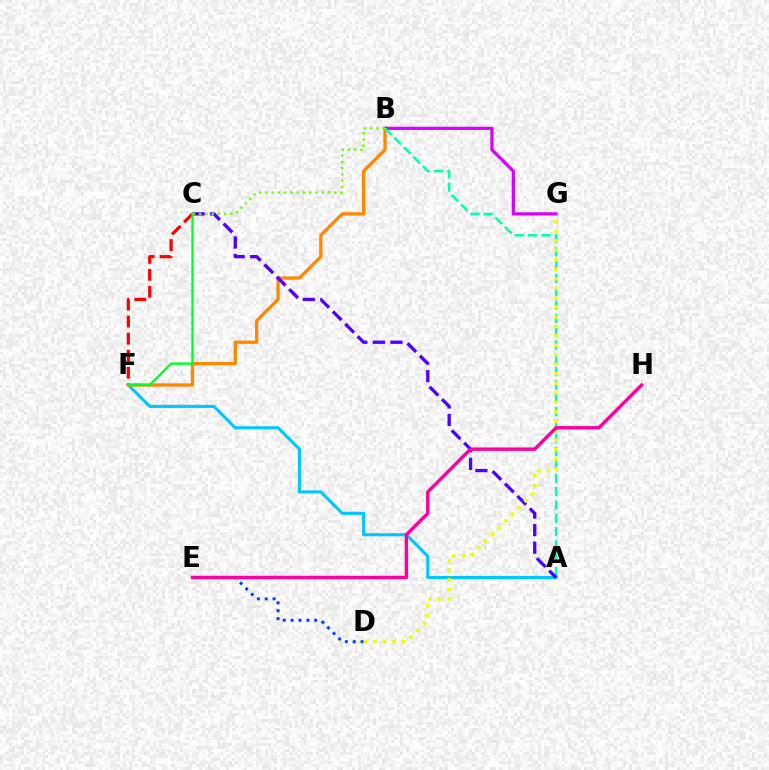{('A', 'F'): [{'color': '#00c7ff', 'line_style': 'solid', 'thickness': 2.25}], ('B', 'F'): [{'color': '#ff8800', 'line_style': 'solid', 'thickness': 2.37}], ('B', 'G'): [{'color': '#d600ff', 'line_style': 'solid', 'thickness': 2.32}], ('A', 'B'): [{'color': '#00ffaf', 'line_style': 'dashed', 'thickness': 1.81}], ('A', 'C'): [{'color': '#4f00ff', 'line_style': 'dashed', 'thickness': 2.39}], ('C', 'F'): [{'color': '#ff0000', 'line_style': 'dashed', 'thickness': 2.32}, {'color': '#00ff27', 'line_style': 'solid', 'thickness': 1.69}], ('B', 'C'): [{'color': '#66ff00', 'line_style': 'dotted', 'thickness': 1.7}], ('D', 'E'): [{'color': '#003fff', 'line_style': 'dotted', 'thickness': 2.14}], ('D', 'G'): [{'color': '#eeff00', 'line_style': 'dotted', 'thickness': 2.58}], ('E', 'H'): [{'color': '#ff00a0', 'line_style': 'solid', 'thickness': 2.45}]}